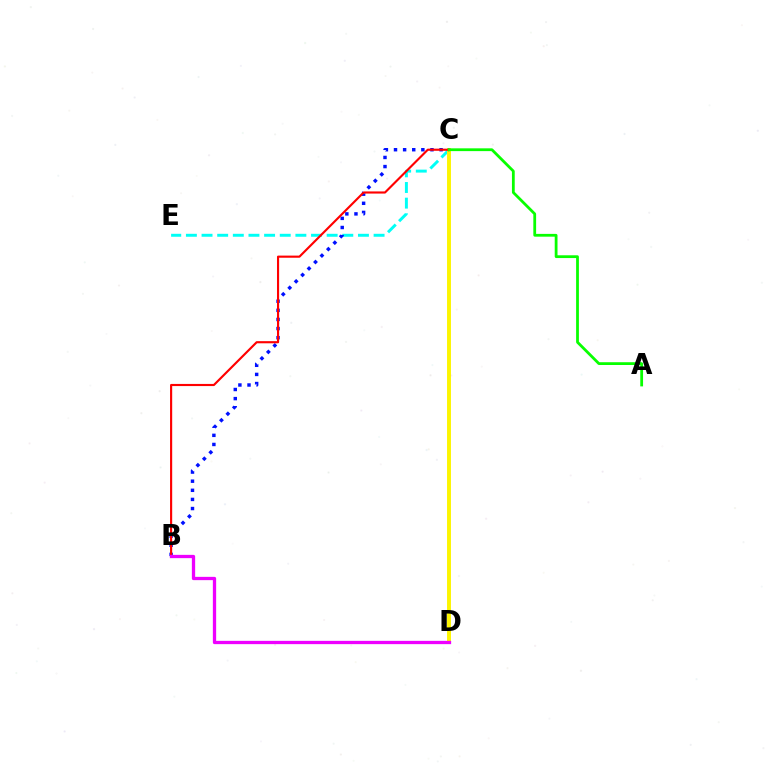{('C', 'E'): [{'color': '#00fff6', 'line_style': 'dashed', 'thickness': 2.12}], ('C', 'D'): [{'color': '#fcf500', 'line_style': 'solid', 'thickness': 2.82}], ('B', 'C'): [{'color': '#0010ff', 'line_style': 'dotted', 'thickness': 2.48}, {'color': '#ff0000', 'line_style': 'solid', 'thickness': 1.54}], ('A', 'C'): [{'color': '#08ff00', 'line_style': 'solid', 'thickness': 2.0}], ('B', 'D'): [{'color': '#ee00ff', 'line_style': 'solid', 'thickness': 2.37}]}